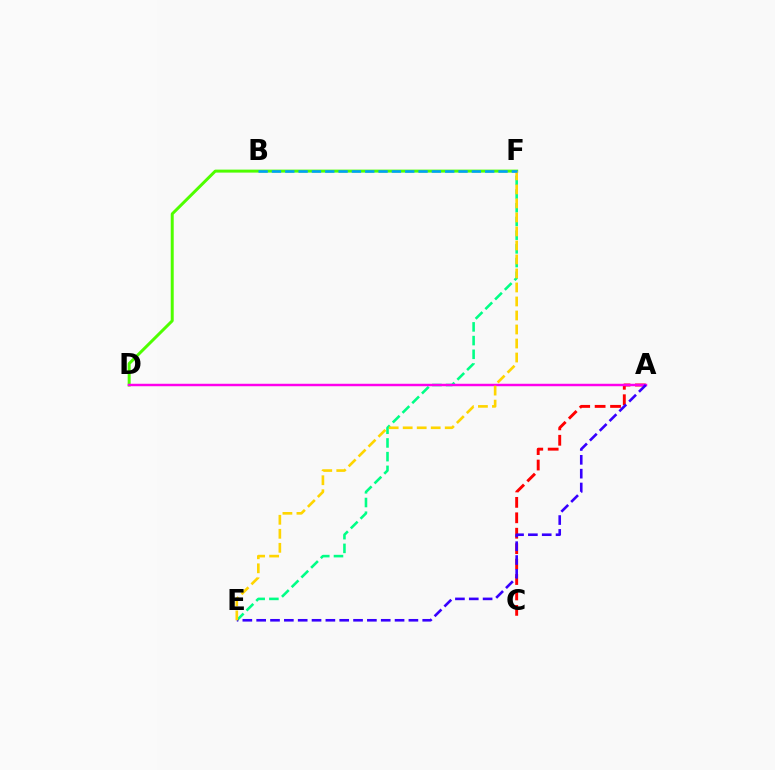{('A', 'C'): [{'color': '#ff0000', 'line_style': 'dashed', 'thickness': 2.1}], ('E', 'F'): [{'color': '#00ff86', 'line_style': 'dashed', 'thickness': 1.86}, {'color': '#ffd500', 'line_style': 'dashed', 'thickness': 1.9}], ('D', 'F'): [{'color': '#4fff00', 'line_style': 'solid', 'thickness': 2.15}], ('A', 'D'): [{'color': '#ff00ed', 'line_style': 'solid', 'thickness': 1.77}], ('A', 'E'): [{'color': '#3700ff', 'line_style': 'dashed', 'thickness': 1.88}], ('B', 'F'): [{'color': '#009eff', 'line_style': 'dashed', 'thickness': 1.81}]}